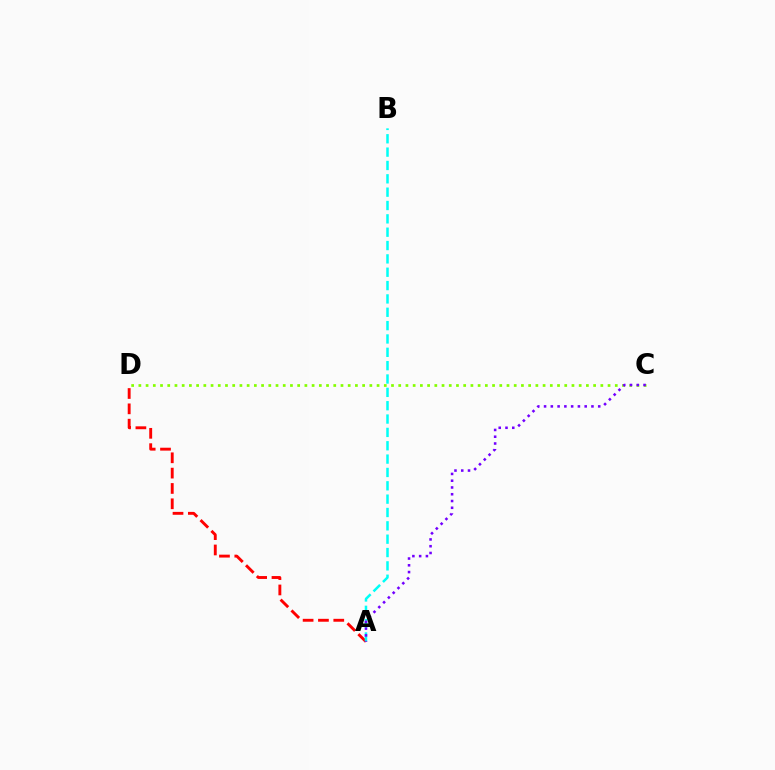{('A', 'D'): [{'color': '#ff0000', 'line_style': 'dashed', 'thickness': 2.08}], ('A', 'B'): [{'color': '#00fff6', 'line_style': 'dashed', 'thickness': 1.81}], ('C', 'D'): [{'color': '#84ff00', 'line_style': 'dotted', 'thickness': 1.96}], ('A', 'C'): [{'color': '#7200ff', 'line_style': 'dotted', 'thickness': 1.84}]}